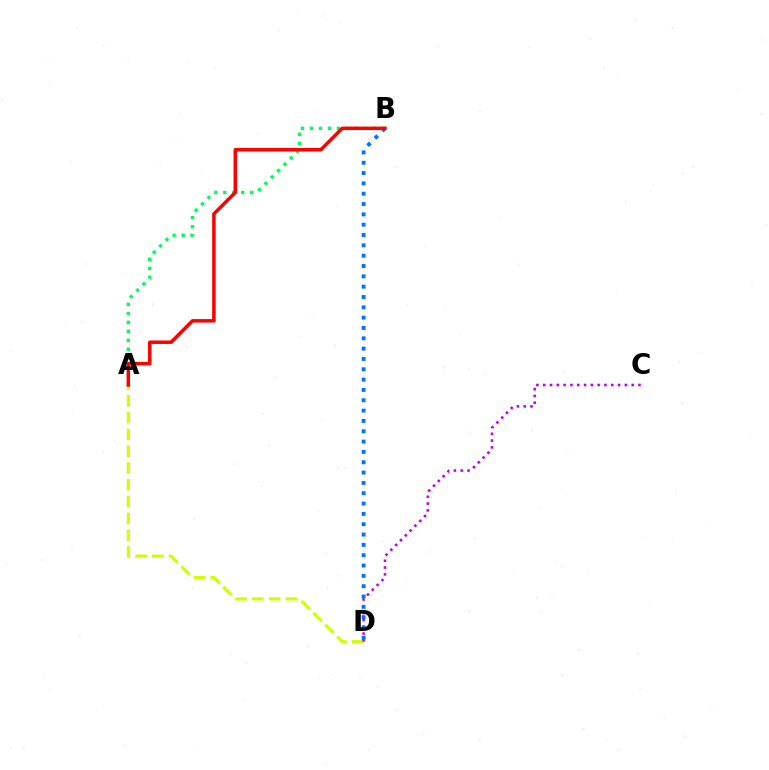{('A', 'D'): [{'color': '#d1ff00', 'line_style': 'dashed', 'thickness': 2.28}], ('A', 'B'): [{'color': '#00ff5c', 'line_style': 'dotted', 'thickness': 2.44}, {'color': '#ff0000', 'line_style': 'solid', 'thickness': 2.51}], ('C', 'D'): [{'color': '#b900ff', 'line_style': 'dotted', 'thickness': 1.85}], ('B', 'D'): [{'color': '#0074ff', 'line_style': 'dotted', 'thickness': 2.81}]}